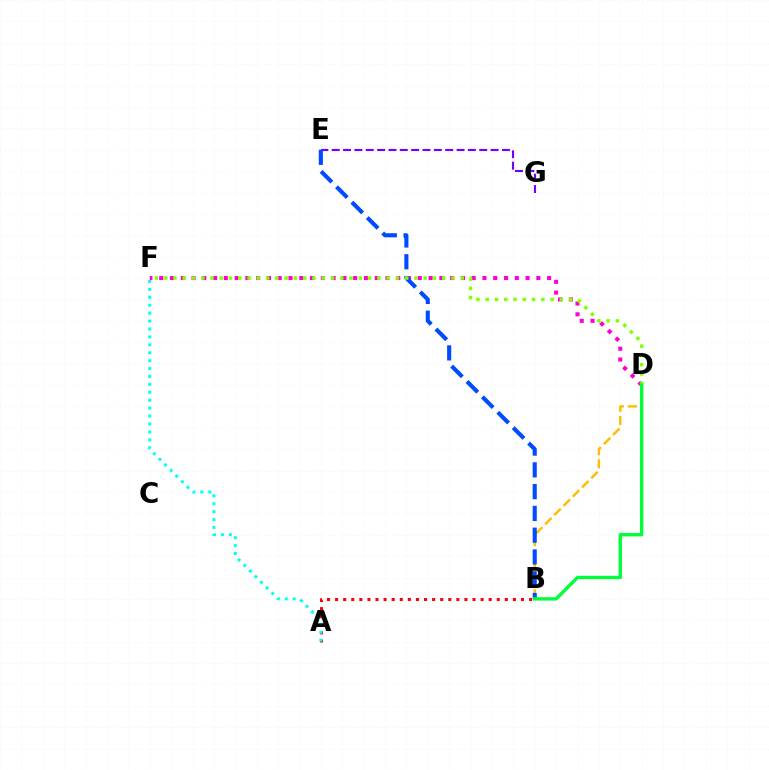{('D', 'F'): [{'color': '#ff00cf', 'line_style': 'dotted', 'thickness': 2.93}, {'color': '#84ff00', 'line_style': 'dotted', 'thickness': 2.52}], ('B', 'D'): [{'color': '#ffbd00', 'line_style': 'dashed', 'thickness': 1.77}, {'color': '#00ff39', 'line_style': 'solid', 'thickness': 2.43}], ('E', 'G'): [{'color': '#7200ff', 'line_style': 'dashed', 'thickness': 1.54}], ('B', 'E'): [{'color': '#004bff', 'line_style': 'dashed', 'thickness': 2.96}], ('A', 'B'): [{'color': '#ff0000', 'line_style': 'dotted', 'thickness': 2.2}], ('A', 'F'): [{'color': '#00fff6', 'line_style': 'dotted', 'thickness': 2.15}]}